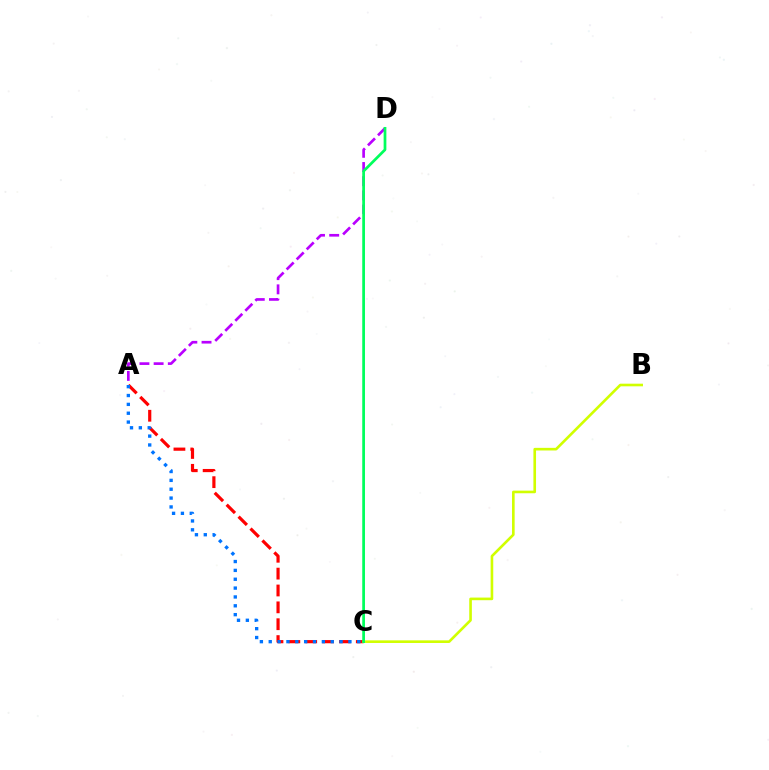{('A', 'C'): [{'color': '#ff0000', 'line_style': 'dashed', 'thickness': 2.29}, {'color': '#0074ff', 'line_style': 'dotted', 'thickness': 2.41}], ('A', 'D'): [{'color': '#b900ff', 'line_style': 'dashed', 'thickness': 1.93}], ('B', 'C'): [{'color': '#d1ff00', 'line_style': 'solid', 'thickness': 1.89}], ('C', 'D'): [{'color': '#00ff5c', 'line_style': 'solid', 'thickness': 1.97}]}